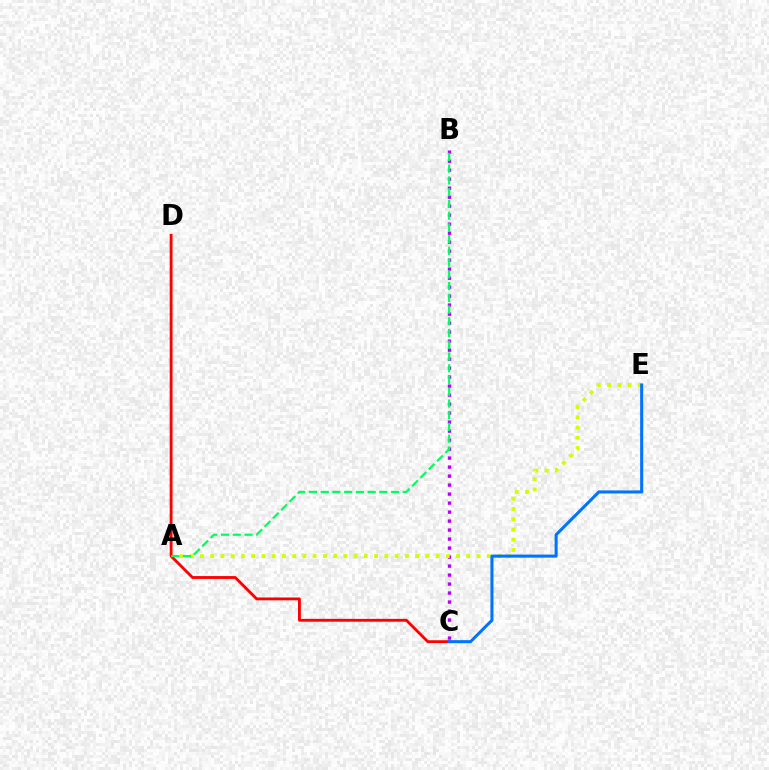{('B', 'C'): [{'color': '#b900ff', 'line_style': 'dotted', 'thickness': 2.44}], ('A', 'E'): [{'color': '#d1ff00', 'line_style': 'dotted', 'thickness': 2.78}], ('C', 'D'): [{'color': '#ff0000', 'line_style': 'solid', 'thickness': 2.05}], ('A', 'B'): [{'color': '#00ff5c', 'line_style': 'dashed', 'thickness': 1.59}], ('C', 'E'): [{'color': '#0074ff', 'line_style': 'solid', 'thickness': 2.19}]}